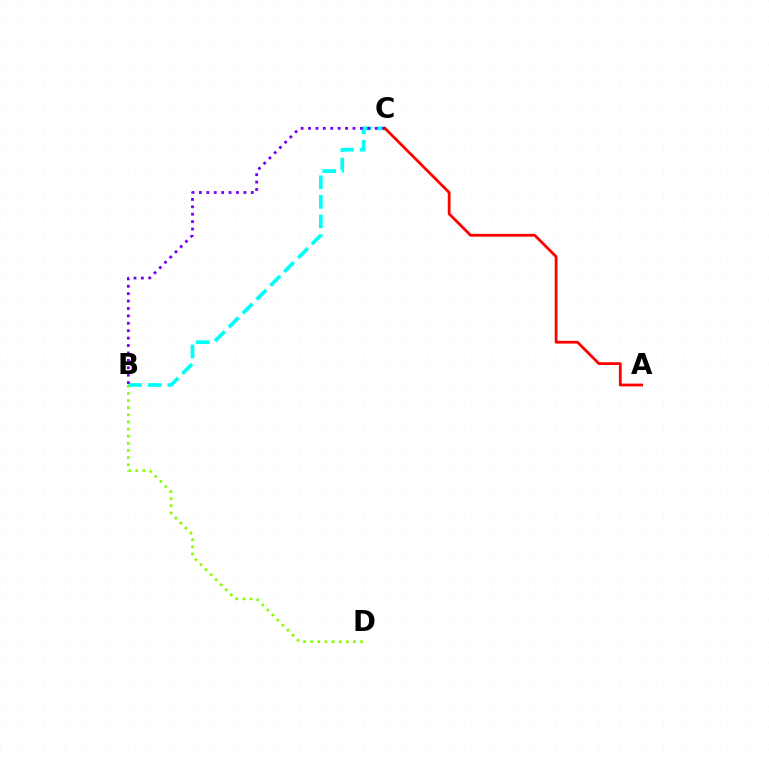{('B', 'C'): [{'color': '#00fff6', 'line_style': 'dashed', 'thickness': 2.66}, {'color': '#7200ff', 'line_style': 'dotted', 'thickness': 2.01}], ('A', 'C'): [{'color': '#ff0000', 'line_style': 'solid', 'thickness': 2.0}], ('B', 'D'): [{'color': '#84ff00', 'line_style': 'dotted', 'thickness': 1.94}]}